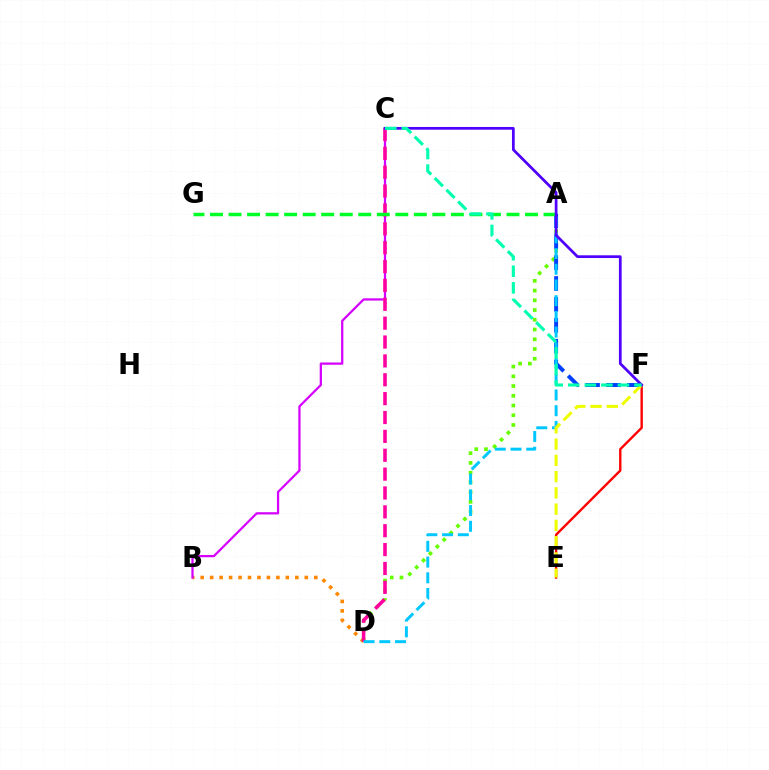{('A', 'D'): [{'color': '#66ff00', 'line_style': 'dotted', 'thickness': 2.65}, {'color': '#00c7ff', 'line_style': 'dashed', 'thickness': 2.14}], ('B', 'D'): [{'color': '#ff8800', 'line_style': 'dotted', 'thickness': 2.57}], ('E', 'F'): [{'color': '#ff0000', 'line_style': 'solid', 'thickness': 1.72}, {'color': '#eeff00', 'line_style': 'dashed', 'thickness': 2.21}], ('A', 'F'): [{'color': '#003fff', 'line_style': 'dashed', 'thickness': 2.84}], ('B', 'C'): [{'color': '#d600ff', 'line_style': 'solid', 'thickness': 1.62}], ('C', 'D'): [{'color': '#ff00a0', 'line_style': 'dashed', 'thickness': 2.56}], ('A', 'G'): [{'color': '#00ff27', 'line_style': 'dashed', 'thickness': 2.52}], ('C', 'F'): [{'color': '#4f00ff', 'line_style': 'solid', 'thickness': 1.97}, {'color': '#00ffaf', 'line_style': 'dashed', 'thickness': 2.25}]}